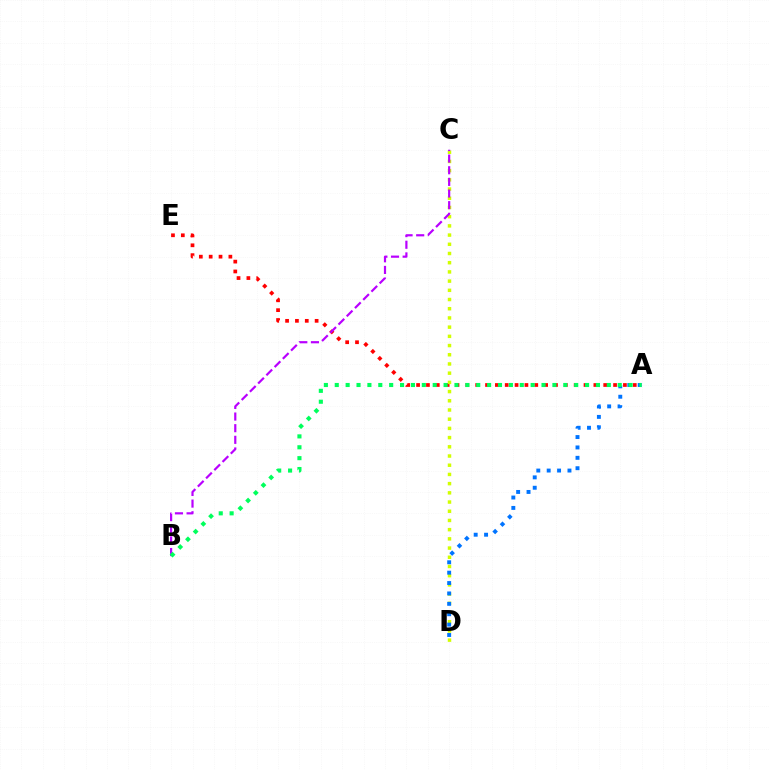{('A', 'E'): [{'color': '#ff0000', 'line_style': 'dotted', 'thickness': 2.68}], ('C', 'D'): [{'color': '#d1ff00', 'line_style': 'dotted', 'thickness': 2.5}], ('A', 'D'): [{'color': '#0074ff', 'line_style': 'dotted', 'thickness': 2.82}], ('B', 'C'): [{'color': '#b900ff', 'line_style': 'dashed', 'thickness': 1.58}], ('A', 'B'): [{'color': '#00ff5c', 'line_style': 'dotted', 'thickness': 2.96}]}